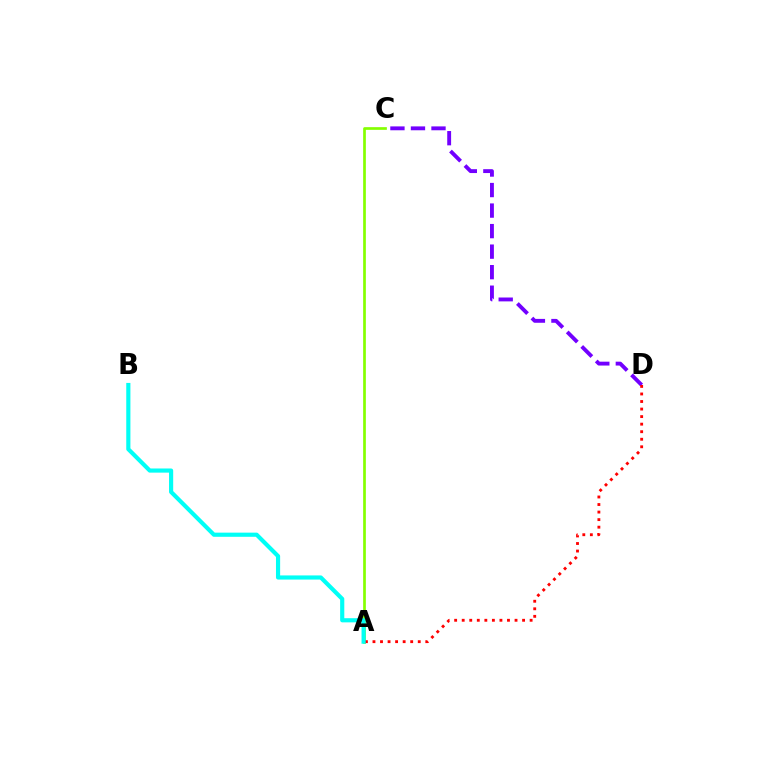{('A', 'C'): [{'color': '#84ff00', 'line_style': 'solid', 'thickness': 1.94}], ('C', 'D'): [{'color': '#7200ff', 'line_style': 'dashed', 'thickness': 2.79}], ('A', 'D'): [{'color': '#ff0000', 'line_style': 'dotted', 'thickness': 2.05}], ('A', 'B'): [{'color': '#00fff6', 'line_style': 'solid', 'thickness': 2.99}]}